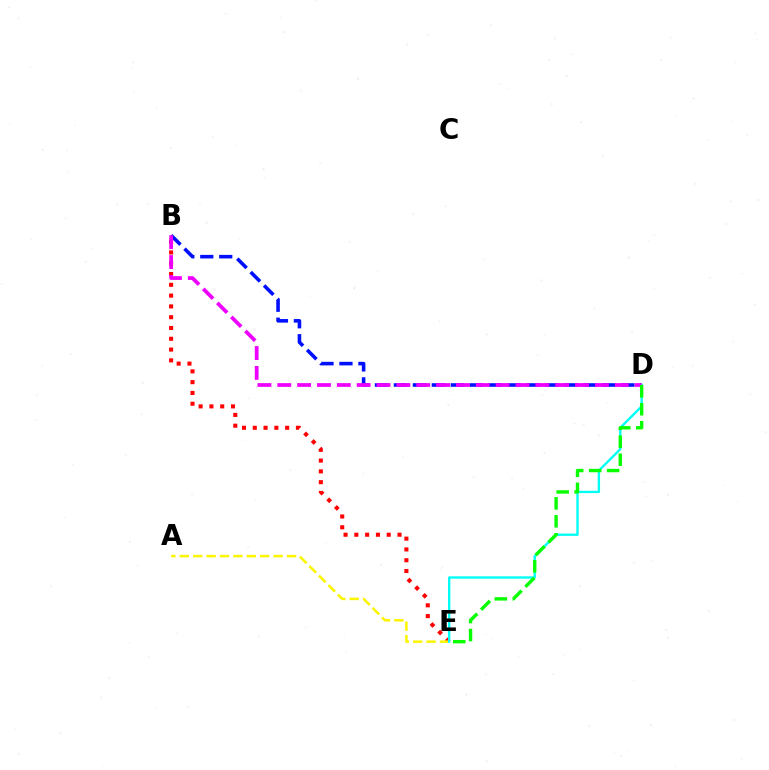{('B', 'E'): [{'color': '#ff0000', 'line_style': 'dotted', 'thickness': 2.93}], ('A', 'E'): [{'color': '#fcf500', 'line_style': 'dashed', 'thickness': 1.82}], ('B', 'D'): [{'color': '#0010ff', 'line_style': 'dashed', 'thickness': 2.58}, {'color': '#ee00ff', 'line_style': 'dashed', 'thickness': 2.7}], ('D', 'E'): [{'color': '#00fff6', 'line_style': 'solid', 'thickness': 1.7}, {'color': '#08ff00', 'line_style': 'dashed', 'thickness': 2.44}]}